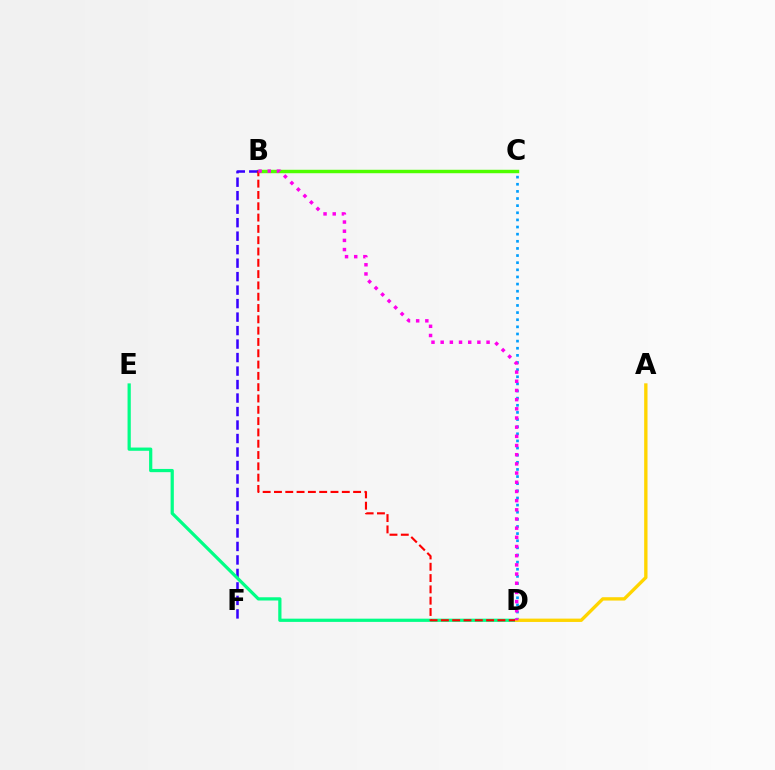{('B', 'C'): [{'color': '#4fff00', 'line_style': 'solid', 'thickness': 2.48}], ('C', 'D'): [{'color': '#009eff', 'line_style': 'dotted', 'thickness': 1.94}], ('B', 'F'): [{'color': '#3700ff', 'line_style': 'dashed', 'thickness': 1.83}], ('D', 'E'): [{'color': '#00ff86', 'line_style': 'solid', 'thickness': 2.32}], ('B', 'D'): [{'color': '#ff0000', 'line_style': 'dashed', 'thickness': 1.54}, {'color': '#ff00ed', 'line_style': 'dotted', 'thickness': 2.49}], ('A', 'D'): [{'color': '#ffd500', 'line_style': 'solid', 'thickness': 2.41}]}